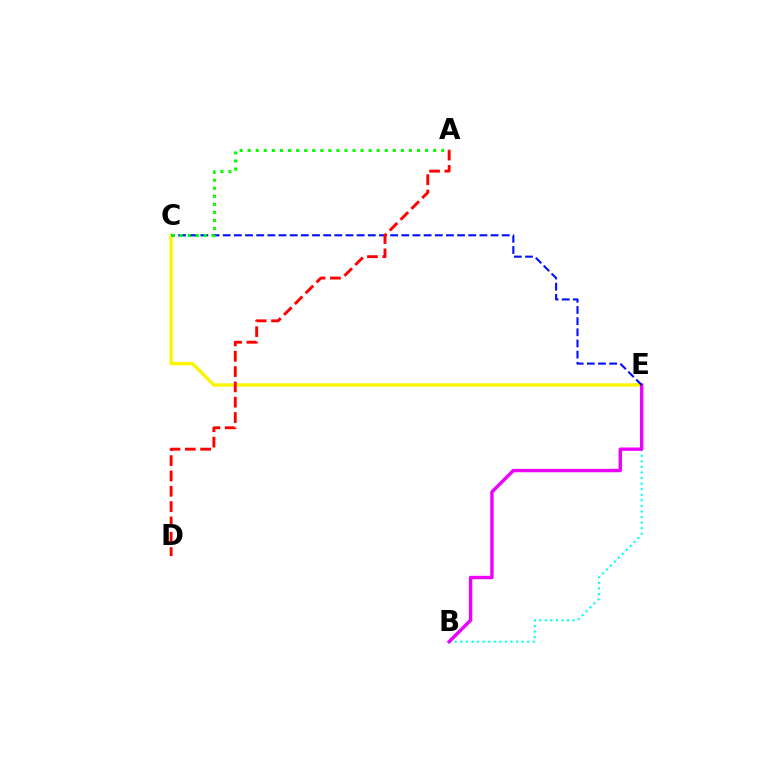{('C', 'E'): [{'color': '#fcf500', 'line_style': 'solid', 'thickness': 2.43}, {'color': '#0010ff', 'line_style': 'dashed', 'thickness': 1.52}], ('B', 'E'): [{'color': '#00fff6', 'line_style': 'dotted', 'thickness': 1.51}, {'color': '#ee00ff', 'line_style': 'solid', 'thickness': 2.44}], ('A', 'D'): [{'color': '#ff0000', 'line_style': 'dashed', 'thickness': 2.08}], ('A', 'C'): [{'color': '#08ff00', 'line_style': 'dotted', 'thickness': 2.19}]}